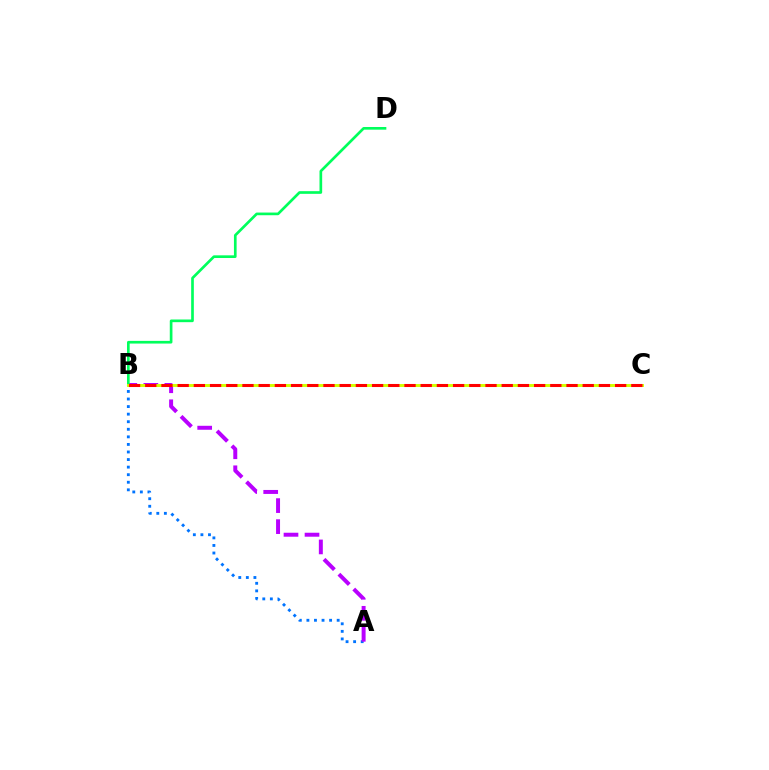{('A', 'B'): [{'color': '#0074ff', 'line_style': 'dotted', 'thickness': 2.06}, {'color': '#b900ff', 'line_style': 'dashed', 'thickness': 2.86}], ('B', 'D'): [{'color': '#00ff5c', 'line_style': 'solid', 'thickness': 1.92}], ('B', 'C'): [{'color': '#d1ff00', 'line_style': 'solid', 'thickness': 2.11}, {'color': '#ff0000', 'line_style': 'dashed', 'thickness': 2.2}]}